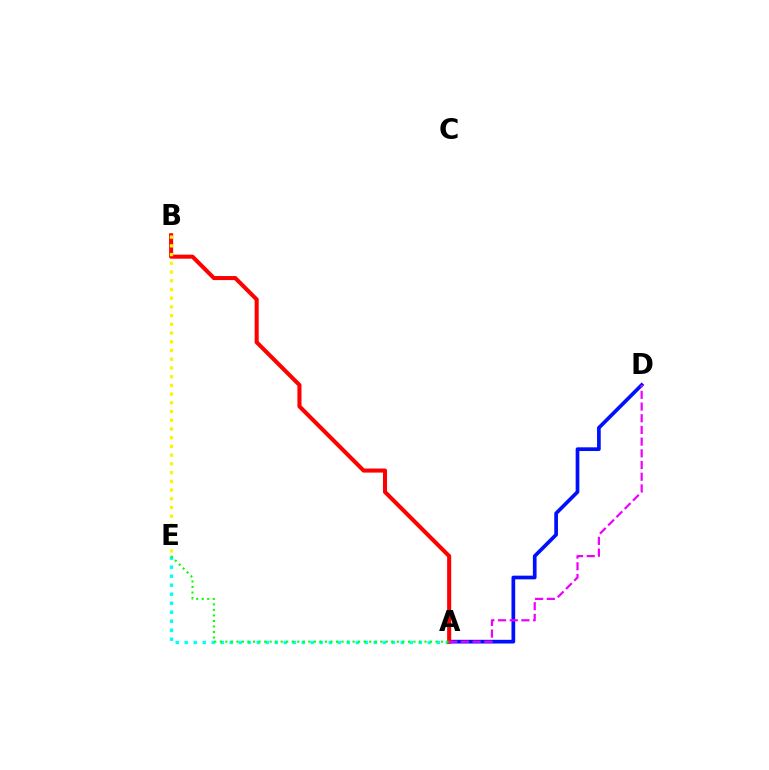{('A', 'D'): [{'color': '#0010ff', 'line_style': 'solid', 'thickness': 2.66}, {'color': '#ee00ff', 'line_style': 'dashed', 'thickness': 1.59}], ('A', 'E'): [{'color': '#00fff6', 'line_style': 'dotted', 'thickness': 2.45}, {'color': '#08ff00', 'line_style': 'dotted', 'thickness': 1.5}], ('A', 'B'): [{'color': '#ff0000', 'line_style': 'solid', 'thickness': 2.92}], ('B', 'E'): [{'color': '#fcf500', 'line_style': 'dotted', 'thickness': 2.37}]}